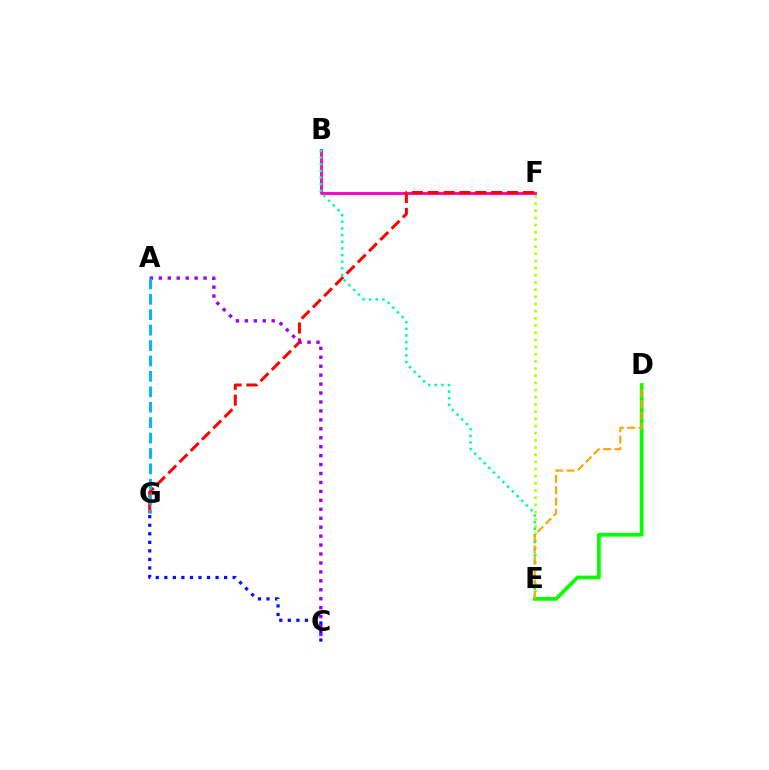{('E', 'F'): [{'color': '#b3ff00', 'line_style': 'dotted', 'thickness': 1.95}], ('B', 'F'): [{'color': '#ff00bd', 'line_style': 'solid', 'thickness': 2.06}], ('B', 'E'): [{'color': '#00ff9d', 'line_style': 'dotted', 'thickness': 1.8}], ('C', 'G'): [{'color': '#0010ff', 'line_style': 'dotted', 'thickness': 2.32}], ('F', 'G'): [{'color': '#ff0000', 'line_style': 'dashed', 'thickness': 2.16}], ('A', 'C'): [{'color': '#9b00ff', 'line_style': 'dotted', 'thickness': 2.43}], ('D', 'E'): [{'color': '#08ff00', 'line_style': 'solid', 'thickness': 2.7}, {'color': '#ffa500', 'line_style': 'dashed', 'thickness': 1.54}], ('A', 'G'): [{'color': '#00b5ff', 'line_style': 'dashed', 'thickness': 2.09}]}